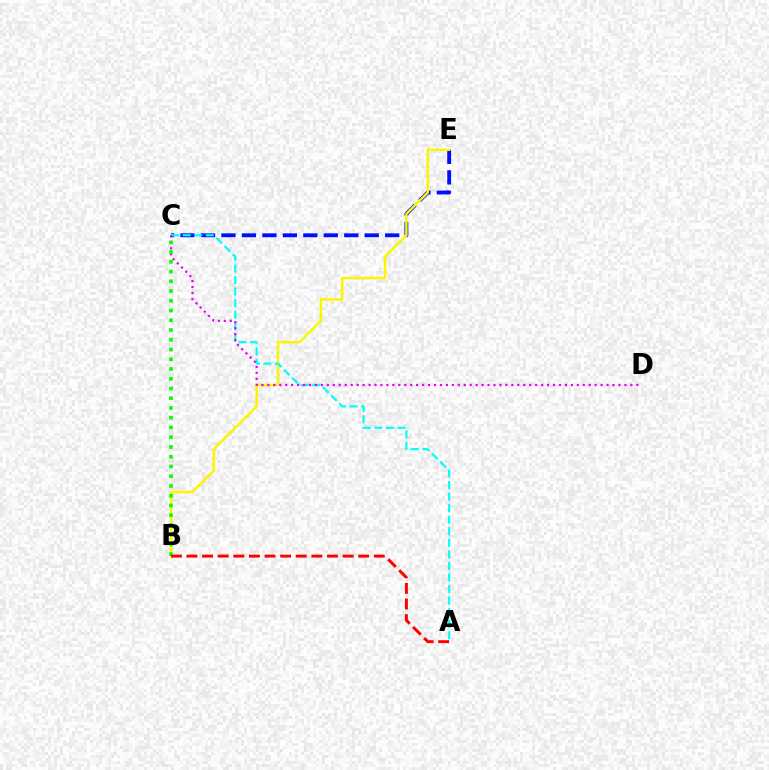{('C', 'E'): [{'color': '#0010ff', 'line_style': 'dashed', 'thickness': 2.78}], ('B', 'E'): [{'color': '#fcf500', 'line_style': 'solid', 'thickness': 1.79}], ('A', 'C'): [{'color': '#00fff6', 'line_style': 'dashed', 'thickness': 1.57}], ('C', 'D'): [{'color': '#ee00ff', 'line_style': 'dotted', 'thickness': 1.62}], ('B', 'C'): [{'color': '#08ff00', 'line_style': 'dotted', 'thickness': 2.65}], ('A', 'B'): [{'color': '#ff0000', 'line_style': 'dashed', 'thickness': 2.12}]}